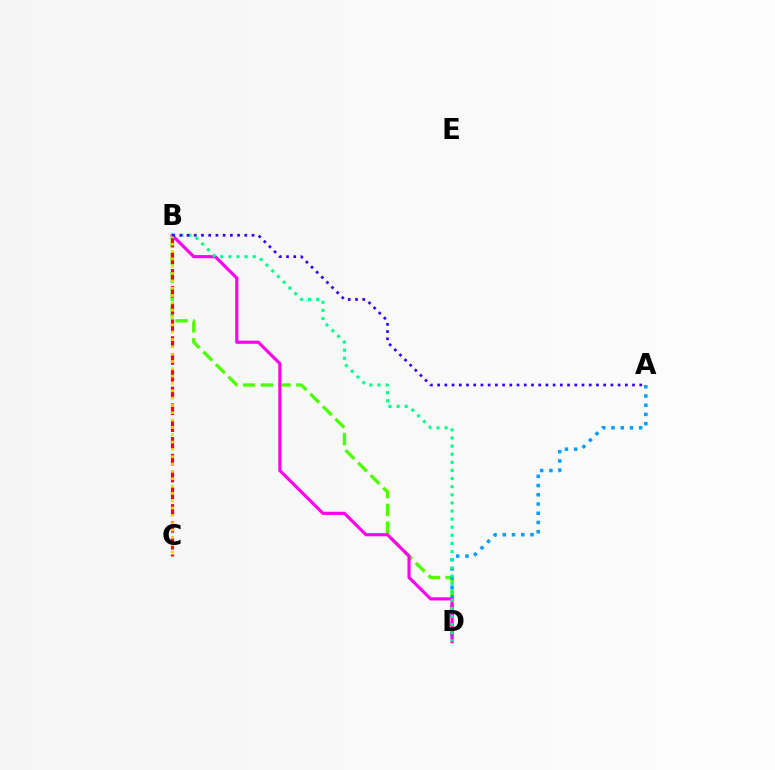{('B', 'D'): [{'color': '#4fff00', 'line_style': 'dashed', 'thickness': 2.41}, {'color': '#ff00ed', 'line_style': 'solid', 'thickness': 2.28}, {'color': '#00ff86', 'line_style': 'dotted', 'thickness': 2.2}], ('B', 'C'): [{'color': '#ff0000', 'line_style': 'dashed', 'thickness': 2.28}, {'color': '#ffd500', 'line_style': 'dotted', 'thickness': 1.99}], ('A', 'D'): [{'color': '#009eff', 'line_style': 'dotted', 'thickness': 2.51}], ('A', 'B'): [{'color': '#3700ff', 'line_style': 'dotted', 'thickness': 1.96}]}